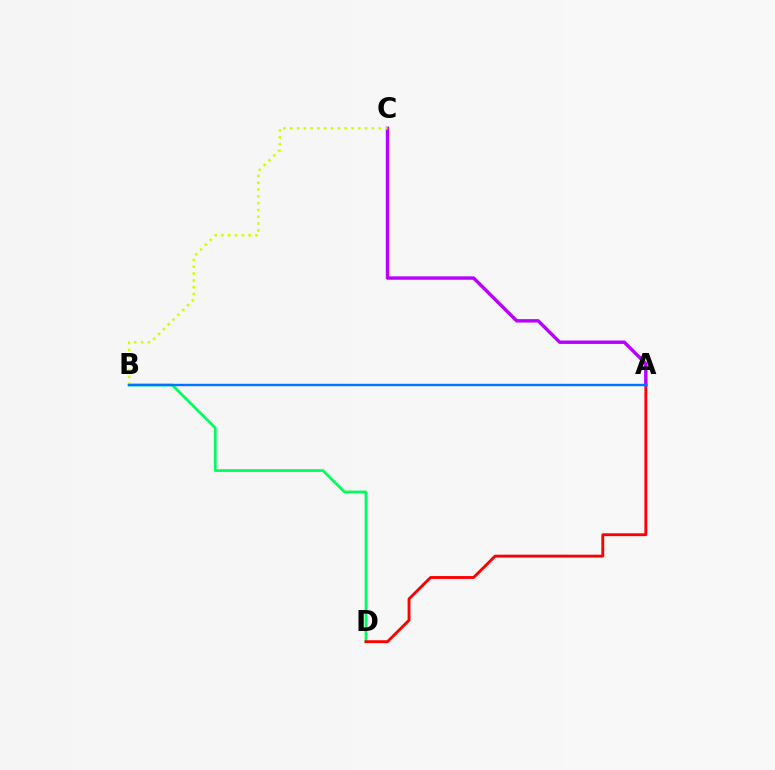{('B', 'D'): [{'color': '#00ff5c', 'line_style': 'solid', 'thickness': 1.98}], ('A', 'D'): [{'color': '#ff0000', 'line_style': 'solid', 'thickness': 2.06}], ('A', 'C'): [{'color': '#b900ff', 'line_style': 'solid', 'thickness': 2.45}], ('B', 'C'): [{'color': '#d1ff00', 'line_style': 'dotted', 'thickness': 1.85}], ('A', 'B'): [{'color': '#0074ff', 'line_style': 'solid', 'thickness': 1.73}]}